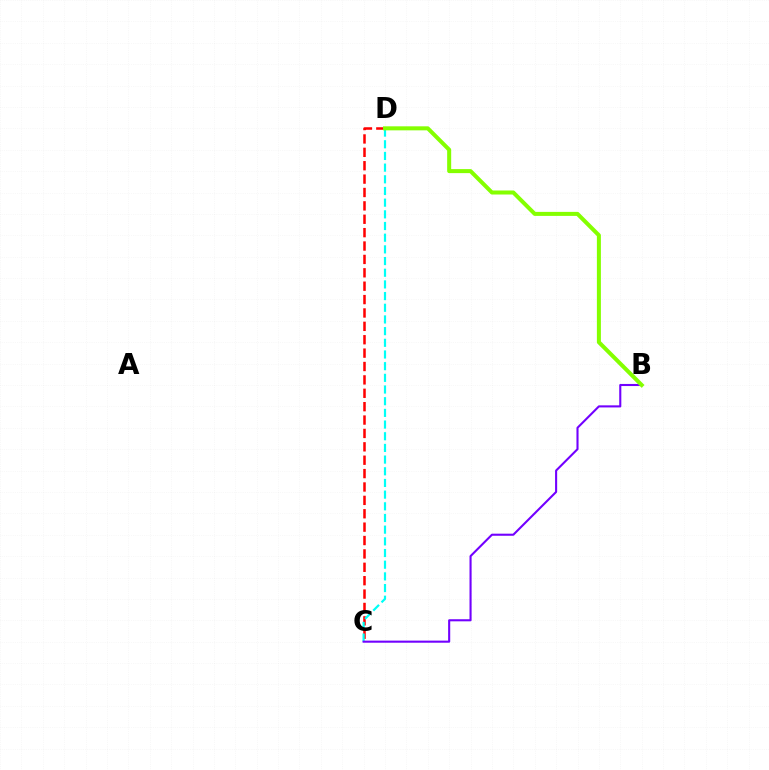{('C', 'D'): [{'color': '#ff0000', 'line_style': 'dashed', 'thickness': 1.82}, {'color': '#00fff6', 'line_style': 'dashed', 'thickness': 1.59}], ('B', 'C'): [{'color': '#7200ff', 'line_style': 'solid', 'thickness': 1.51}], ('B', 'D'): [{'color': '#84ff00', 'line_style': 'solid', 'thickness': 2.9}]}